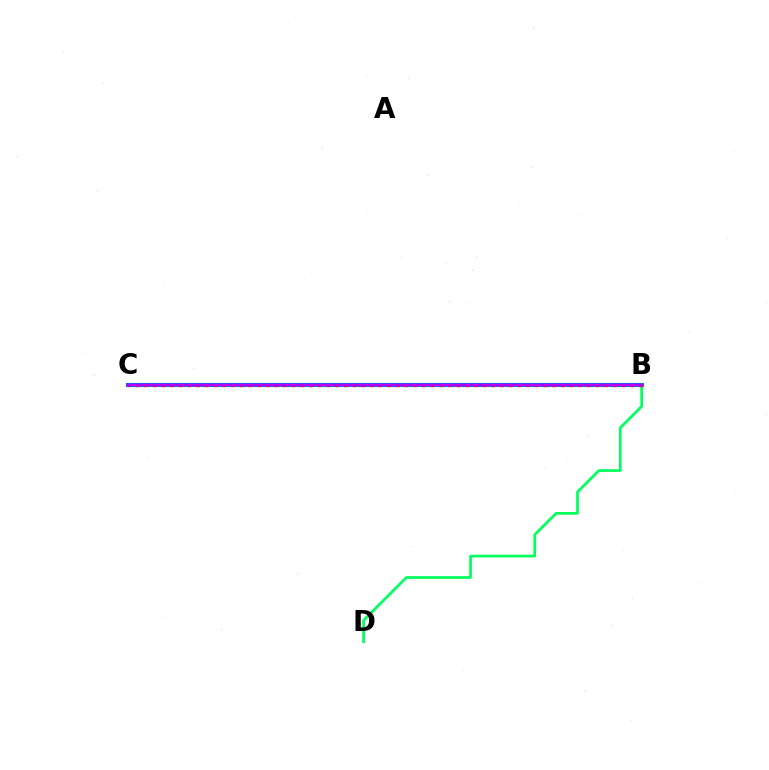{('B', 'C'): [{'color': '#d1ff00', 'line_style': 'dashed', 'thickness': 2.58}, {'color': '#0074ff', 'line_style': 'solid', 'thickness': 2.99}, {'color': '#ff0000', 'line_style': 'dotted', 'thickness': 2.36}, {'color': '#b900ff', 'line_style': 'solid', 'thickness': 1.76}], ('B', 'D'): [{'color': '#00ff5c', 'line_style': 'solid', 'thickness': 1.95}]}